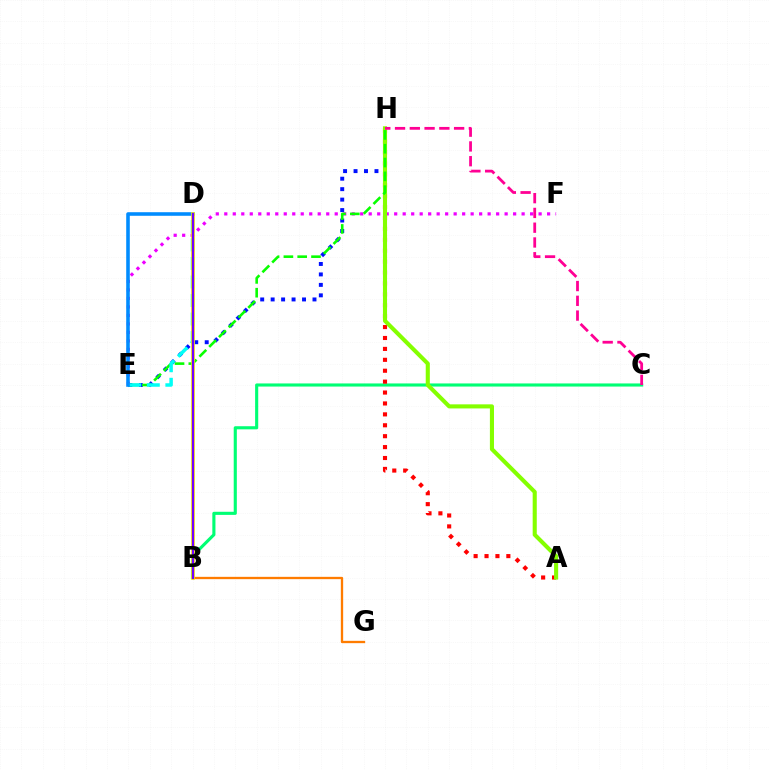{('B', 'G'): [{'color': '#ff7c00', 'line_style': 'solid', 'thickness': 1.67}], ('E', 'H'): [{'color': '#0010ff', 'line_style': 'dotted', 'thickness': 2.84}, {'color': '#08ff00', 'line_style': 'dashed', 'thickness': 1.88}], ('E', 'F'): [{'color': '#ee00ff', 'line_style': 'dotted', 'thickness': 2.31}], ('B', 'C'): [{'color': '#00ff74', 'line_style': 'solid', 'thickness': 2.24}], ('A', 'H'): [{'color': '#ff0000', 'line_style': 'dotted', 'thickness': 2.96}, {'color': '#84ff00', 'line_style': 'solid', 'thickness': 2.94}], ('C', 'H'): [{'color': '#ff0094', 'line_style': 'dashed', 'thickness': 2.01}], ('D', 'E'): [{'color': '#00fff6', 'line_style': 'dashed', 'thickness': 2.52}, {'color': '#008cff', 'line_style': 'solid', 'thickness': 2.57}], ('B', 'D'): [{'color': '#fcf500', 'line_style': 'solid', 'thickness': 2.65}, {'color': '#7200ff', 'line_style': 'solid', 'thickness': 1.64}]}